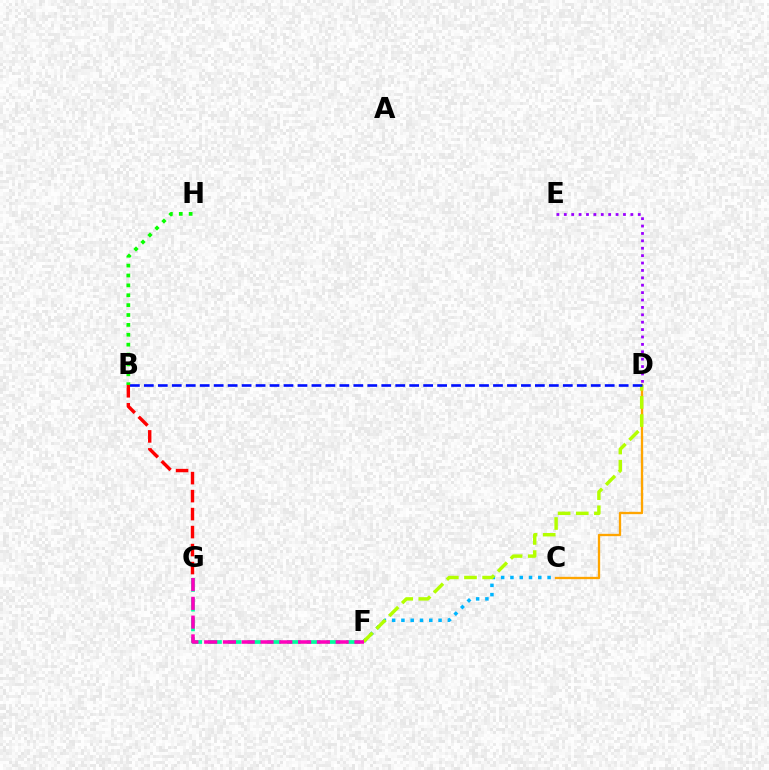{('C', 'D'): [{'color': '#ffa500', 'line_style': 'solid', 'thickness': 1.67}], ('F', 'G'): [{'color': '#00ff9d', 'line_style': 'dashed', 'thickness': 2.68}, {'color': '#ff00bd', 'line_style': 'dashed', 'thickness': 2.55}], ('C', 'F'): [{'color': '#00b5ff', 'line_style': 'dotted', 'thickness': 2.52}], ('D', 'F'): [{'color': '#b3ff00', 'line_style': 'dashed', 'thickness': 2.47}], ('D', 'E'): [{'color': '#9b00ff', 'line_style': 'dotted', 'thickness': 2.01}], ('B', 'D'): [{'color': '#0010ff', 'line_style': 'dashed', 'thickness': 1.9}], ('B', 'G'): [{'color': '#ff0000', 'line_style': 'dashed', 'thickness': 2.44}], ('B', 'H'): [{'color': '#08ff00', 'line_style': 'dotted', 'thickness': 2.69}]}